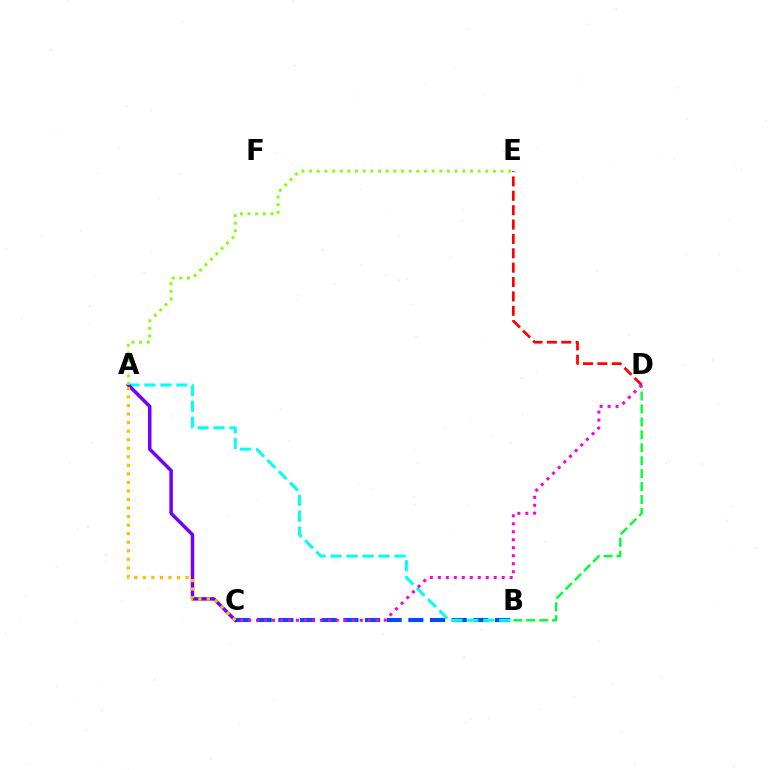{('B', 'D'): [{'color': '#00ff39', 'line_style': 'dashed', 'thickness': 1.76}], ('B', 'C'): [{'color': '#004bff', 'line_style': 'dashed', 'thickness': 2.94}], ('A', 'B'): [{'color': '#00fff6', 'line_style': 'dashed', 'thickness': 2.17}], ('A', 'C'): [{'color': '#7200ff', 'line_style': 'solid', 'thickness': 2.51}, {'color': '#ffbd00', 'line_style': 'dotted', 'thickness': 2.32}], ('A', 'E'): [{'color': '#84ff00', 'line_style': 'dotted', 'thickness': 2.08}], ('D', 'E'): [{'color': '#ff0000', 'line_style': 'dashed', 'thickness': 1.95}], ('C', 'D'): [{'color': '#ff00cf', 'line_style': 'dotted', 'thickness': 2.17}]}